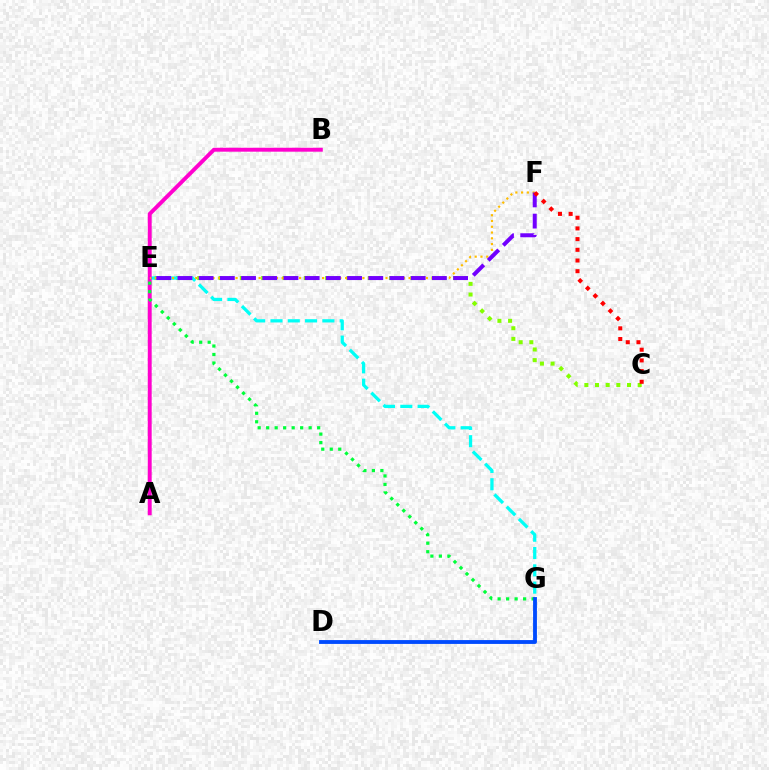{('C', 'E'): [{'color': '#84ff00', 'line_style': 'dotted', 'thickness': 2.9}], ('E', 'G'): [{'color': '#00fff6', 'line_style': 'dashed', 'thickness': 2.35}, {'color': '#00ff39', 'line_style': 'dotted', 'thickness': 2.31}], ('A', 'B'): [{'color': '#ff00cf', 'line_style': 'solid', 'thickness': 2.82}], ('E', 'F'): [{'color': '#ffbd00', 'line_style': 'dotted', 'thickness': 1.57}, {'color': '#7200ff', 'line_style': 'dashed', 'thickness': 2.88}], ('D', 'G'): [{'color': '#004bff', 'line_style': 'solid', 'thickness': 2.77}], ('C', 'F'): [{'color': '#ff0000', 'line_style': 'dotted', 'thickness': 2.91}]}